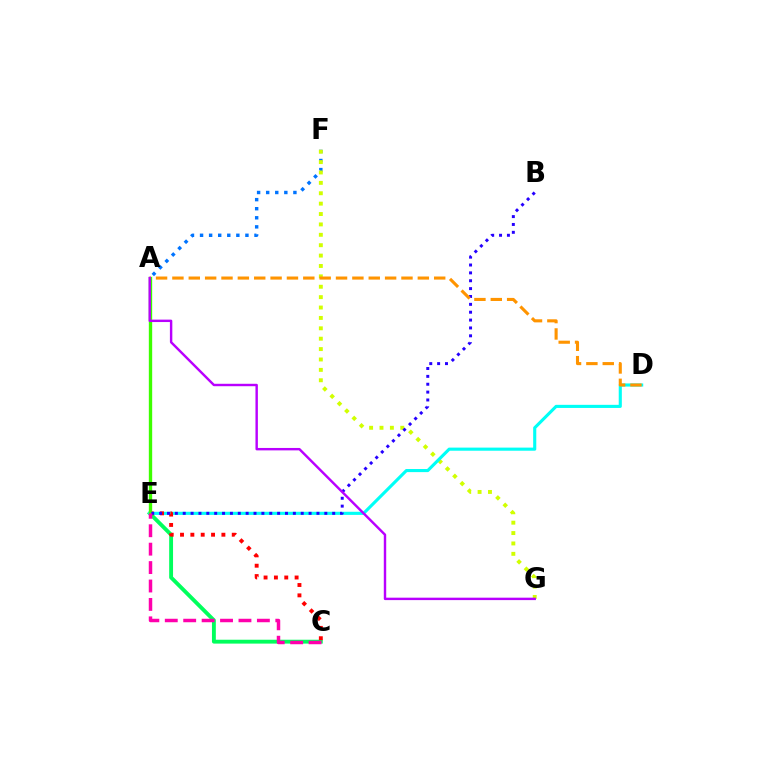{('A', 'F'): [{'color': '#0074ff', 'line_style': 'dotted', 'thickness': 2.47}], ('C', 'E'): [{'color': '#00ff5c', 'line_style': 'solid', 'thickness': 2.79}, {'color': '#ff0000', 'line_style': 'dotted', 'thickness': 2.81}, {'color': '#ff00ac', 'line_style': 'dashed', 'thickness': 2.5}], ('F', 'G'): [{'color': '#d1ff00', 'line_style': 'dotted', 'thickness': 2.82}], ('D', 'E'): [{'color': '#00fff6', 'line_style': 'solid', 'thickness': 2.24}], ('A', 'E'): [{'color': '#3dff00', 'line_style': 'solid', 'thickness': 2.42}], ('B', 'E'): [{'color': '#2500ff', 'line_style': 'dotted', 'thickness': 2.14}], ('A', 'D'): [{'color': '#ff9400', 'line_style': 'dashed', 'thickness': 2.22}], ('A', 'G'): [{'color': '#b900ff', 'line_style': 'solid', 'thickness': 1.74}]}